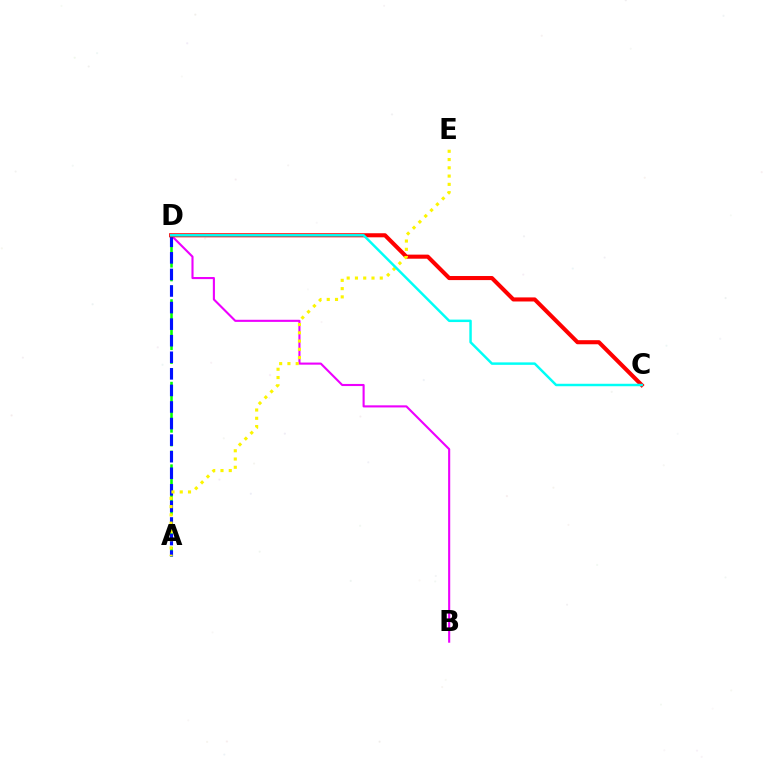{('B', 'D'): [{'color': '#ee00ff', 'line_style': 'solid', 'thickness': 1.52}], ('A', 'D'): [{'color': '#08ff00', 'line_style': 'dashed', 'thickness': 1.87}, {'color': '#0010ff', 'line_style': 'dashed', 'thickness': 2.25}], ('C', 'D'): [{'color': '#ff0000', 'line_style': 'solid', 'thickness': 2.94}, {'color': '#00fff6', 'line_style': 'solid', 'thickness': 1.77}], ('A', 'E'): [{'color': '#fcf500', 'line_style': 'dotted', 'thickness': 2.25}]}